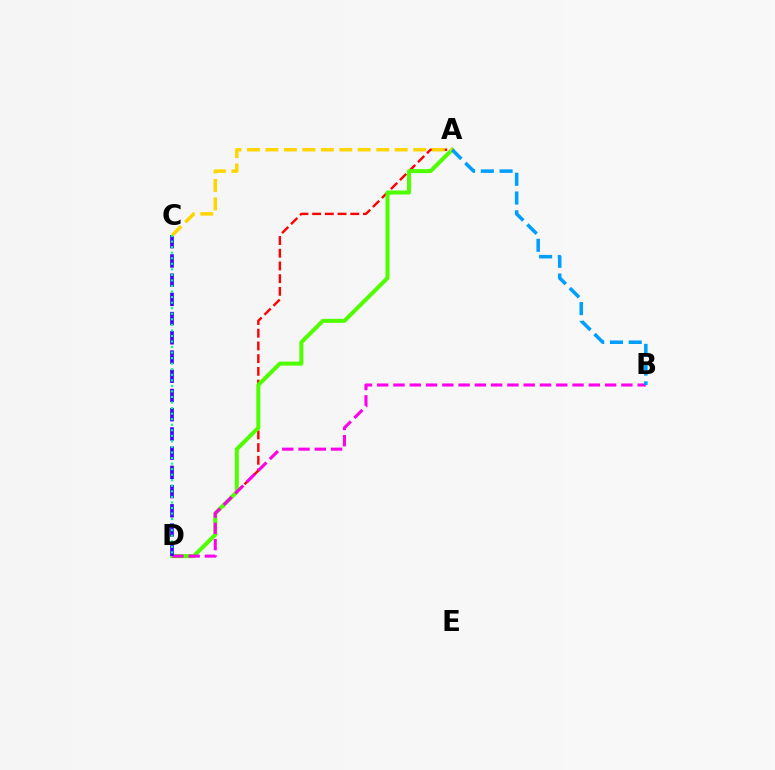{('A', 'D'): [{'color': '#ff0000', 'line_style': 'dashed', 'thickness': 1.73}, {'color': '#4fff00', 'line_style': 'solid', 'thickness': 2.9}], ('B', 'D'): [{'color': '#ff00ed', 'line_style': 'dashed', 'thickness': 2.21}], ('C', 'D'): [{'color': '#3700ff', 'line_style': 'dashed', 'thickness': 2.61}, {'color': '#00ff86', 'line_style': 'dotted', 'thickness': 1.51}], ('A', 'C'): [{'color': '#ffd500', 'line_style': 'dashed', 'thickness': 2.51}], ('A', 'B'): [{'color': '#009eff', 'line_style': 'dashed', 'thickness': 2.55}]}